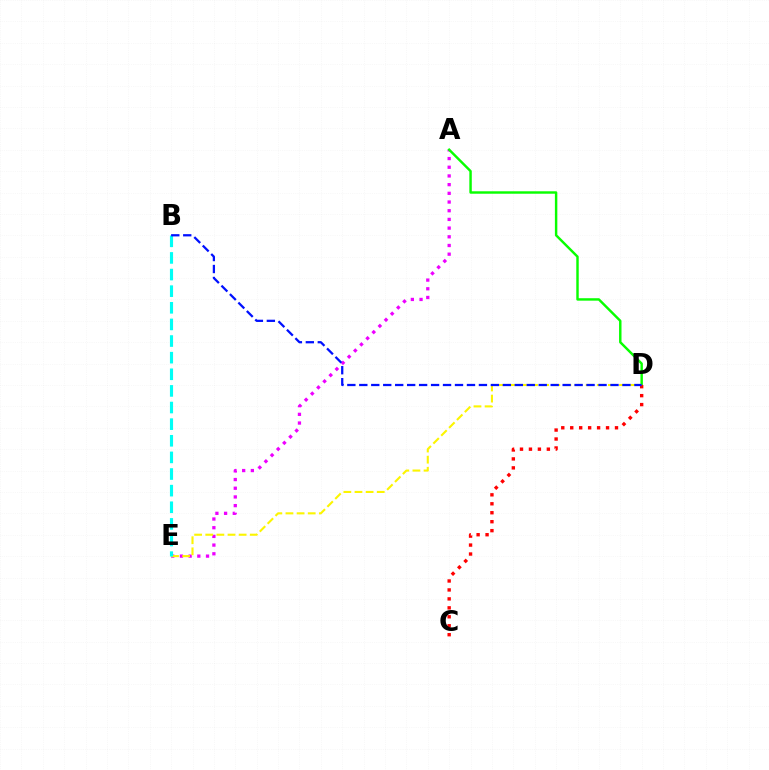{('A', 'E'): [{'color': '#ee00ff', 'line_style': 'dotted', 'thickness': 2.36}], ('A', 'D'): [{'color': '#08ff00', 'line_style': 'solid', 'thickness': 1.76}], ('C', 'D'): [{'color': '#ff0000', 'line_style': 'dotted', 'thickness': 2.43}], ('D', 'E'): [{'color': '#fcf500', 'line_style': 'dashed', 'thickness': 1.51}], ('B', 'E'): [{'color': '#00fff6', 'line_style': 'dashed', 'thickness': 2.26}], ('B', 'D'): [{'color': '#0010ff', 'line_style': 'dashed', 'thickness': 1.62}]}